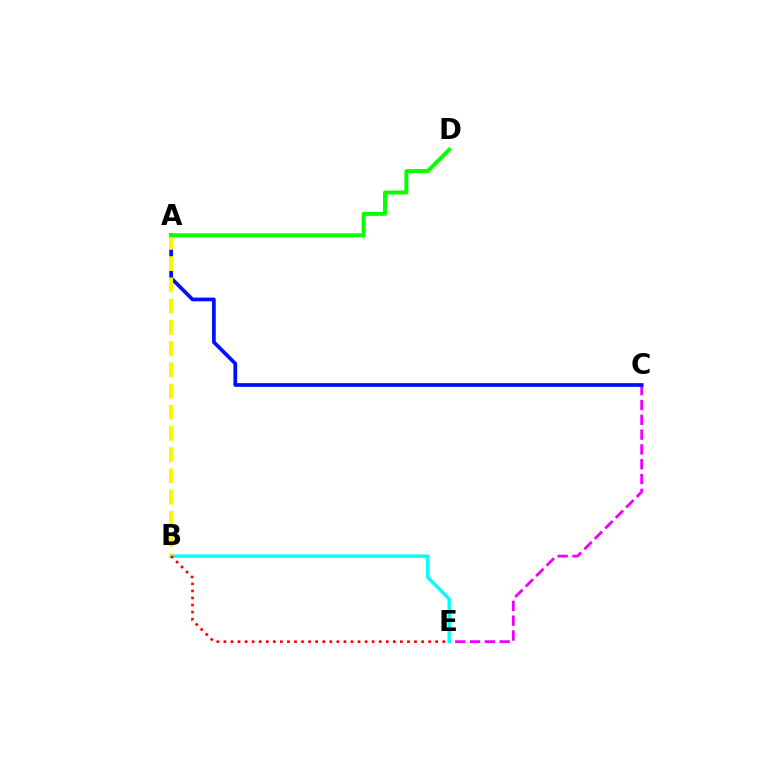{('C', 'E'): [{'color': '#ee00ff', 'line_style': 'dashed', 'thickness': 2.01}], ('B', 'E'): [{'color': '#00fff6', 'line_style': 'solid', 'thickness': 2.42}, {'color': '#ff0000', 'line_style': 'dotted', 'thickness': 1.92}], ('A', 'C'): [{'color': '#0010ff', 'line_style': 'solid', 'thickness': 2.67}], ('A', 'B'): [{'color': '#fcf500', 'line_style': 'dashed', 'thickness': 2.88}], ('A', 'D'): [{'color': '#08ff00', 'line_style': 'solid', 'thickness': 2.85}]}